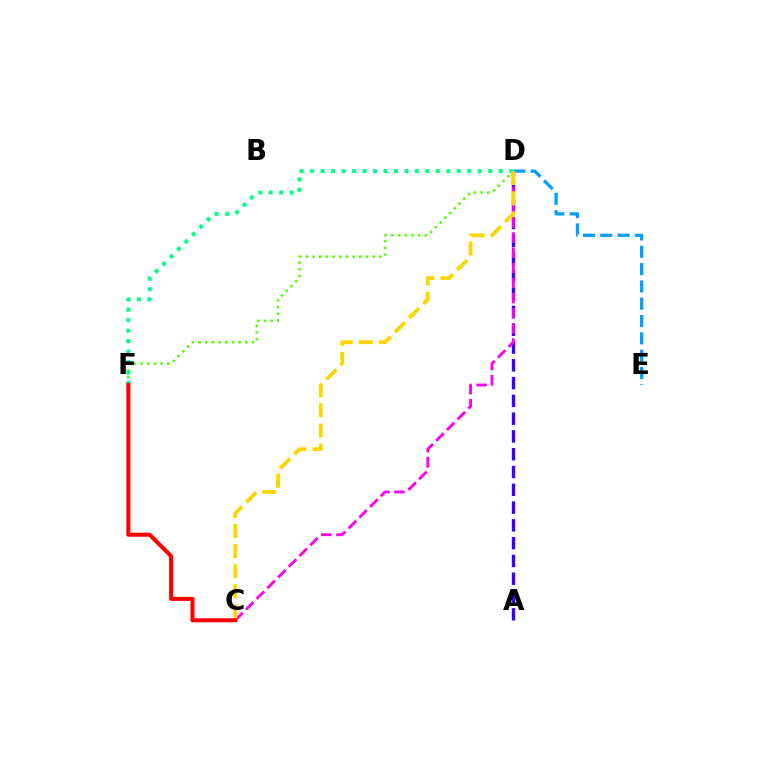{('A', 'D'): [{'color': '#3700ff', 'line_style': 'dashed', 'thickness': 2.42}], ('C', 'D'): [{'color': '#ff00ed', 'line_style': 'dashed', 'thickness': 2.06}, {'color': '#ffd500', 'line_style': 'dashed', 'thickness': 2.73}], ('D', 'E'): [{'color': '#009eff', 'line_style': 'dashed', 'thickness': 2.35}], ('D', 'F'): [{'color': '#4fff00', 'line_style': 'dotted', 'thickness': 1.82}, {'color': '#00ff86', 'line_style': 'dotted', 'thickness': 2.85}], ('C', 'F'): [{'color': '#ff0000', 'line_style': 'solid', 'thickness': 2.91}]}